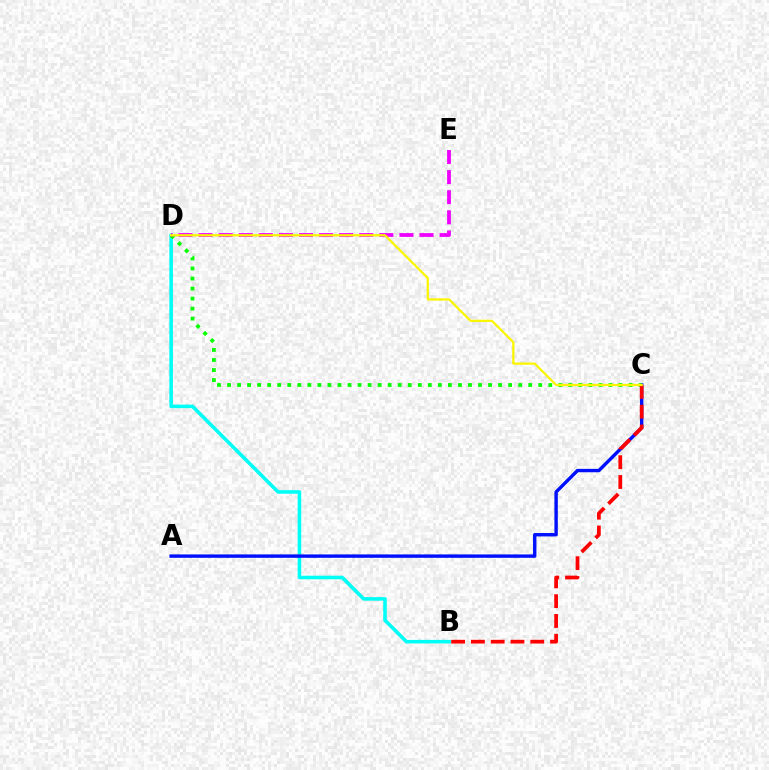{('B', 'D'): [{'color': '#00fff6', 'line_style': 'solid', 'thickness': 2.57}], ('A', 'C'): [{'color': '#0010ff', 'line_style': 'solid', 'thickness': 2.45}], ('C', 'D'): [{'color': '#08ff00', 'line_style': 'dotted', 'thickness': 2.73}, {'color': '#fcf500', 'line_style': 'solid', 'thickness': 1.62}], ('B', 'C'): [{'color': '#ff0000', 'line_style': 'dashed', 'thickness': 2.69}], ('D', 'E'): [{'color': '#ee00ff', 'line_style': 'dashed', 'thickness': 2.73}]}